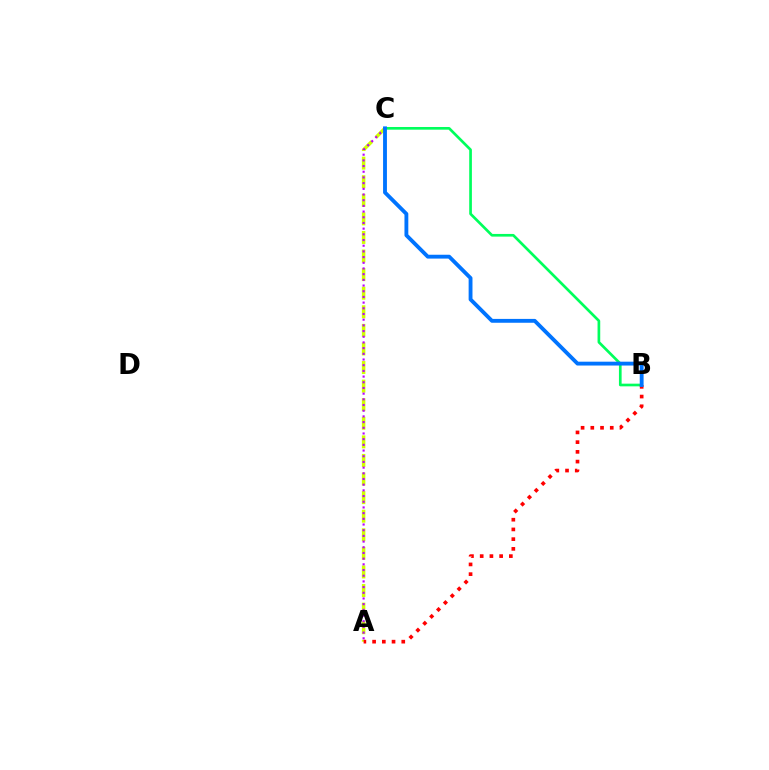{('A', 'C'): [{'color': '#d1ff00', 'line_style': 'dashed', 'thickness': 2.52}, {'color': '#b900ff', 'line_style': 'dotted', 'thickness': 1.55}], ('B', 'C'): [{'color': '#00ff5c', 'line_style': 'solid', 'thickness': 1.93}, {'color': '#0074ff', 'line_style': 'solid', 'thickness': 2.77}], ('A', 'B'): [{'color': '#ff0000', 'line_style': 'dotted', 'thickness': 2.64}]}